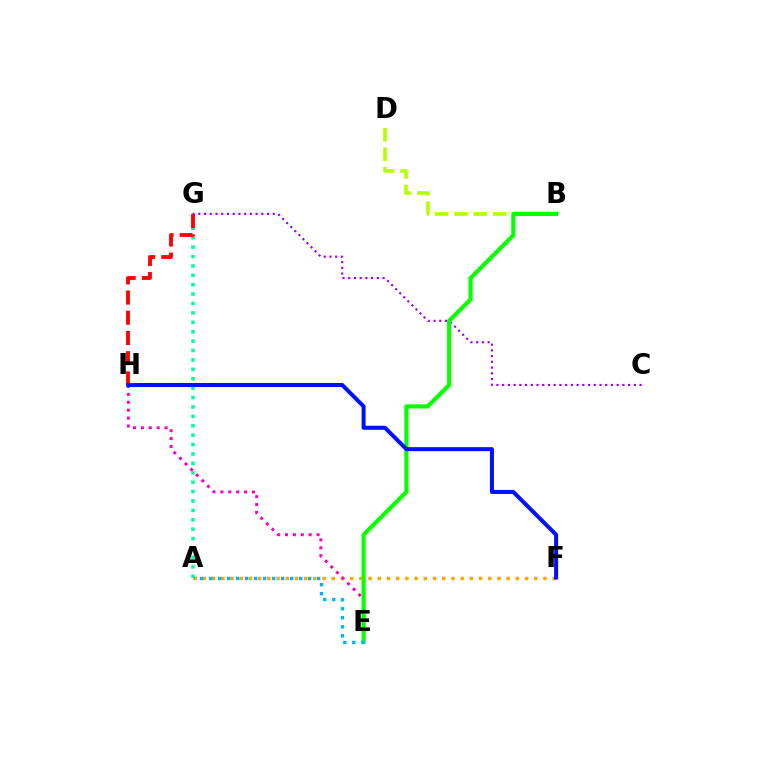{('A', 'F'): [{'color': '#ffa500', 'line_style': 'dotted', 'thickness': 2.5}], ('C', 'G'): [{'color': '#9b00ff', 'line_style': 'dotted', 'thickness': 1.56}], ('B', 'D'): [{'color': '#b3ff00', 'line_style': 'dashed', 'thickness': 2.64}], ('A', 'G'): [{'color': '#00ff9d', 'line_style': 'dotted', 'thickness': 2.56}], ('E', 'H'): [{'color': '#ff00bd', 'line_style': 'dotted', 'thickness': 2.15}], ('B', 'E'): [{'color': '#08ff00', 'line_style': 'solid', 'thickness': 2.99}], ('A', 'E'): [{'color': '#00b5ff', 'line_style': 'dotted', 'thickness': 2.45}], ('G', 'H'): [{'color': '#ff0000', 'line_style': 'dashed', 'thickness': 2.75}], ('F', 'H'): [{'color': '#0010ff', 'line_style': 'solid', 'thickness': 2.9}]}